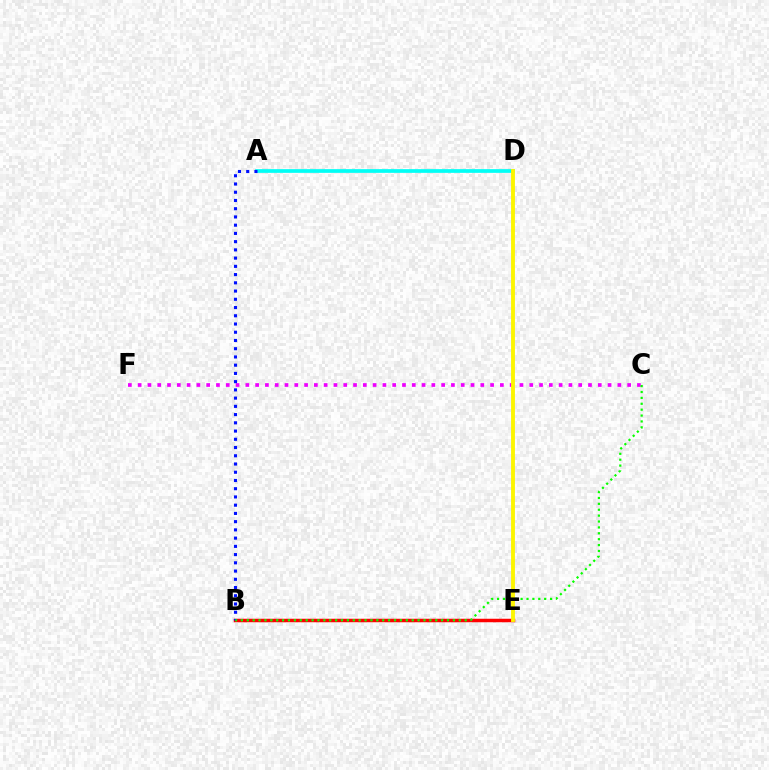{('A', 'D'): [{'color': '#00fff6', 'line_style': 'solid', 'thickness': 2.66}], ('B', 'E'): [{'color': '#ff0000', 'line_style': 'solid', 'thickness': 2.51}], ('C', 'F'): [{'color': '#ee00ff', 'line_style': 'dotted', 'thickness': 2.66}], ('A', 'B'): [{'color': '#0010ff', 'line_style': 'dotted', 'thickness': 2.24}], ('B', 'C'): [{'color': '#08ff00', 'line_style': 'dotted', 'thickness': 1.6}], ('D', 'E'): [{'color': '#fcf500', 'line_style': 'solid', 'thickness': 2.78}]}